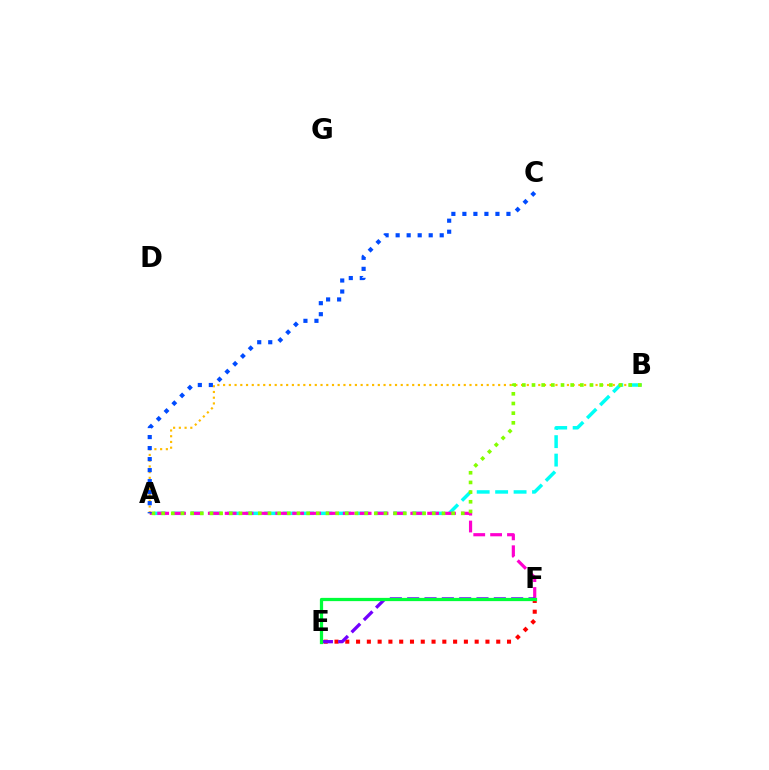{('A', 'B'): [{'color': '#ffbd00', 'line_style': 'dotted', 'thickness': 1.56}, {'color': '#00fff6', 'line_style': 'dashed', 'thickness': 2.51}, {'color': '#84ff00', 'line_style': 'dotted', 'thickness': 2.63}], ('A', 'F'): [{'color': '#ff00cf', 'line_style': 'dashed', 'thickness': 2.29}], ('E', 'F'): [{'color': '#ff0000', 'line_style': 'dotted', 'thickness': 2.93}, {'color': '#7200ff', 'line_style': 'dashed', 'thickness': 2.35}, {'color': '#00ff39', 'line_style': 'solid', 'thickness': 2.34}], ('A', 'C'): [{'color': '#004bff', 'line_style': 'dotted', 'thickness': 2.99}]}